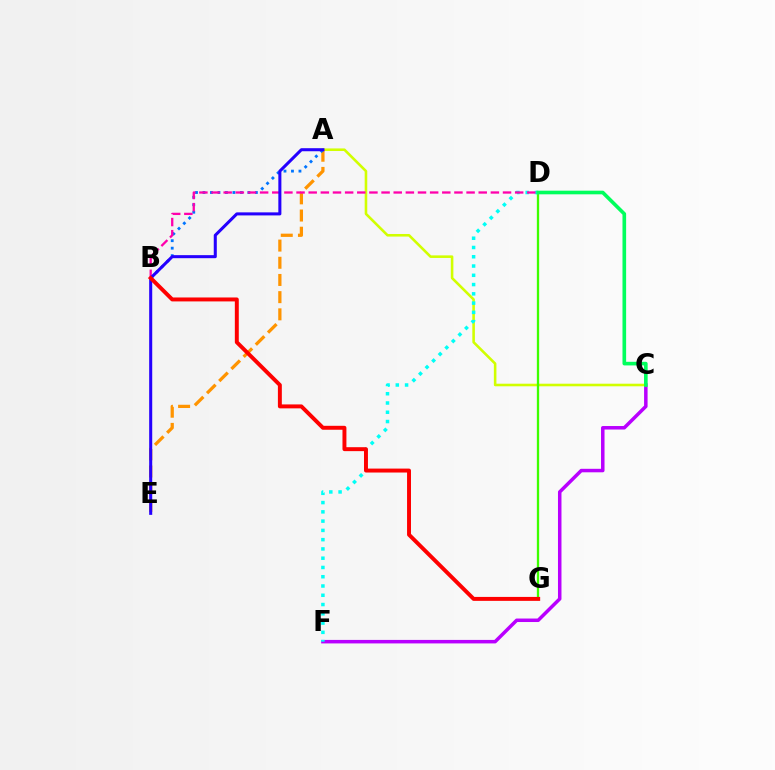{('C', 'F'): [{'color': '#b900ff', 'line_style': 'solid', 'thickness': 2.52}], ('A', 'C'): [{'color': '#d1ff00', 'line_style': 'solid', 'thickness': 1.86}], ('D', 'G'): [{'color': '#3dff00', 'line_style': 'solid', 'thickness': 1.66}], ('D', 'F'): [{'color': '#00fff6', 'line_style': 'dotted', 'thickness': 2.52}], ('A', 'E'): [{'color': '#ff9400', 'line_style': 'dashed', 'thickness': 2.34}, {'color': '#2500ff', 'line_style': 'solid', 'thickness': 2.19}], ('A', 'B'): [{'color': '#0074ff', 'line_style': 'dotted', 'thickness': 2.03}], ('B', 'D'): [{'color': '#ff00ac', 'line_style': 'dashed', 'thickness': 1.65}], ('C', 'D'): [{'color': '#00ff5c', 'line_style': 'solid', 'thickness': 2.61}], ('B', 'G'): [{'color': '#ff0000', 'line_style': 'solid', 'thickness': 2.84}]}